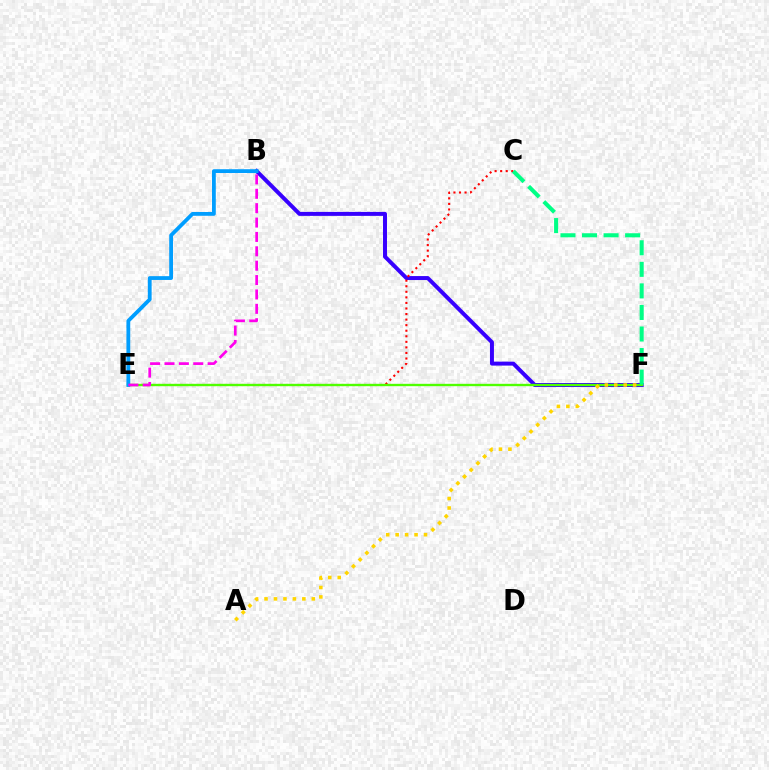{('B', 'F'): [{'color': '#3700ff', 'line_style': 'solid', 'thickness': 2.86}], ('C', 'E'): [{'color': '#ff0000', 'line_style': 'dotted', 'thickness': 1.51}], ('E', 'F'): [{'color': '#4fff00', 'line_style': 'solid', 'thickness': 1.7}], ('B', 'E'): [{'color': '#009eff', 'line_style': 'solid', 'thickness': 2.74}, {'color': '#ff00ed', 'line_style': 'dashed', 'thickness': 1.95}], ('C', 'F'): [{'color': '#00ff86', 'line_style': 'dashed', 'thickness': 2.93}], ('A', 'F'): [{'color': '#ffd500', 'line_style': 'dotted', 'thickness': 2.57}]}